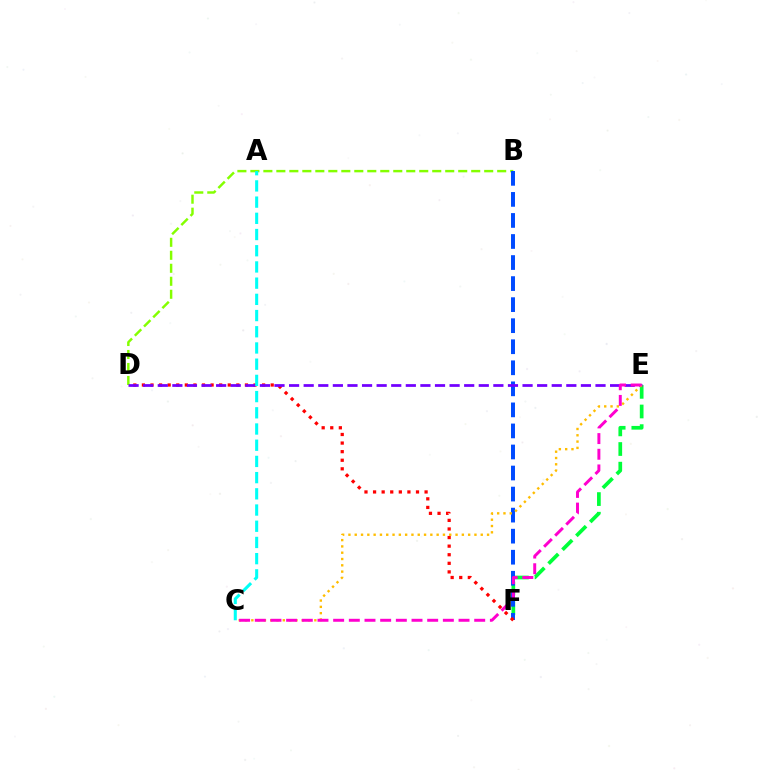{('B', 'D'): [{'color': '#84ff00', 'line_style': 'dashed', 'thickness': 1.76}], ('E', 'F'): [{'color': '#00ff39', 'line_style': 'dashed', 'thickness': 2.67}], ('B', 'F'): [{'color': '#004bff', 'line_style': 'dashed', 'thickness': 2.86}], ('D', 'F'): [{'color': '#ff0000', 'line_style': 'dotted', 'thickness': 2.33}], ('D', 'E'): [{'color': '#7200ff', 'line_style': 'dashed', 'thickness': 1.98}], ('C', 'E'): [{'color': '#ffbd00', 'line_style': 'dotted', 'thickness': 1.71}, {'color': '#ff00cf', 'line_style': 'dashed', 'thickness': 2.13}], ('A', 'C'): [{'color': '#00fff6', 'line_style': 'dashed', 'thickness': 2.2}]}